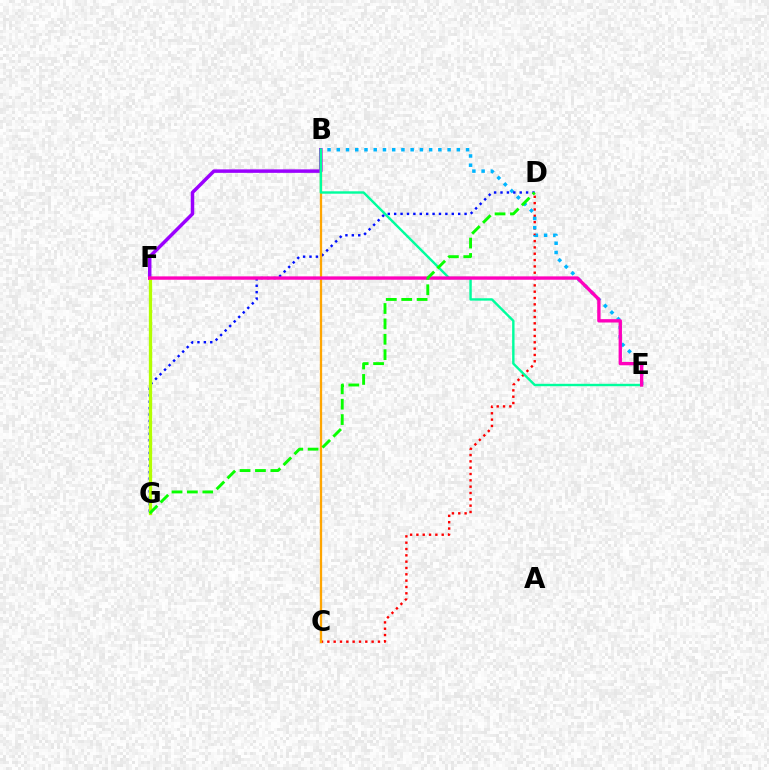{('C', 'D'): [{'color': '#ff0000', 'line_style': 'dotted', 'thickness': 1.72}], ('B', 'F'): [{'color': '#9b00ff', 'line_style': 'solid', 'thickness': 2.51}], ('B', 'E'): [{'color': '#00b5ff', 'line_style': 'dotted', 'thickness': 2.51}, {'color': '#00ff9d', 'line_style': 'solid', 'thickness': 1.73}], ('D', 'G'): [{'color': '#0010ff', 'line_style': 'dotted', 'thickness': 1.74}, {'color': '#08ff00', 'line_style': 'dashed', 'thickness': 2.09}], ('B', 'C'): [{'color': '#ffa500', 'line_style': 'solid', 'thickness': 1.65}], ('F', 'G'): [{'color': '#b3ff00', 'line_style': 'solid', 'thickness': 2.39}], ('E', 'F'): [{'color': '#ff00bd', 'line_style': 'solid', 'thickness': 2.42}]}